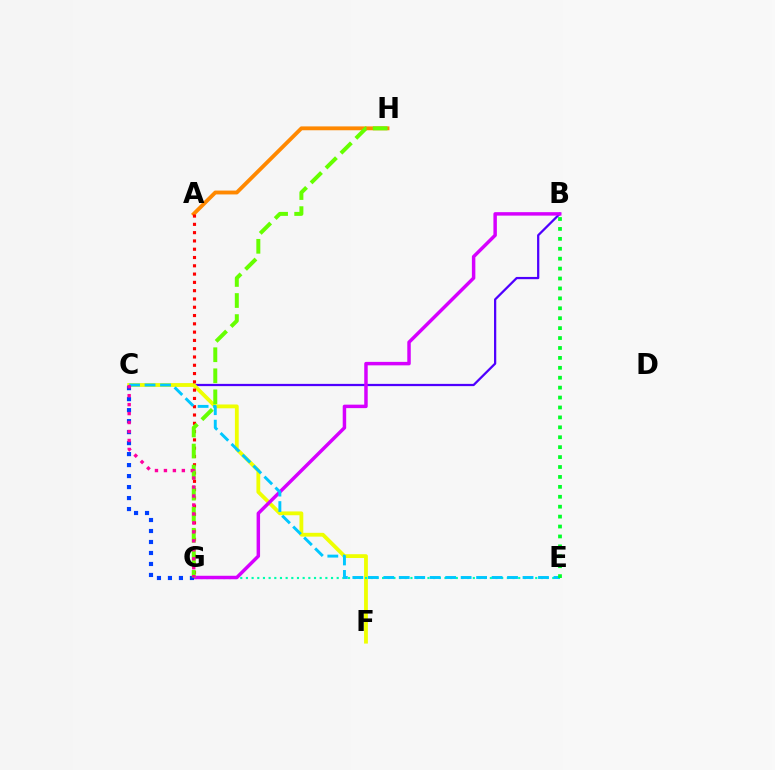{('B', 'C'): [{'color': '#4f00ff', 'line_style': 'solid', 'thickness': 1.62}], ('C', 'F'): [{'color': '#eeff00', 'line_style': 'solid', 'thickness': 2.74}], ('E', 'G'): [{'color': '#00ffaf', 'line_style': 'dotted', 'thickness': 1.54}], ('B', 'G'): [{'color': '#d600ff', 'line_style': 'solid', 'thickness': 2.5}], ('A', 'H'): [{'color': '#ff8800', 'line_style': 'solid', 'thickness': 2.78}], ('A', 'G'): [{'color': '#ff0000', 'line_style': 'dotted', 'thickness': 2.25}], ('C', 'E'): [{'color': '#00c7ff', 'line_style': 'dashed', 'thickness': 2.1}], ('B', 'E'): [{'color': '#00ff27', 'line_style': 'dotted', 'thickness': 2.7}], ('C', 'G'): [{'color': '#003fff', 'line_style': 'dotted', 'thickness': 2.99}, {'color': '#ff00a0', 'line_style': 'dotted', 'thickness': 2.44}], ('G', 'H'): [{'color': '#66ff00', 'line_style': 'dashed', 'thickness': 2.86}]}